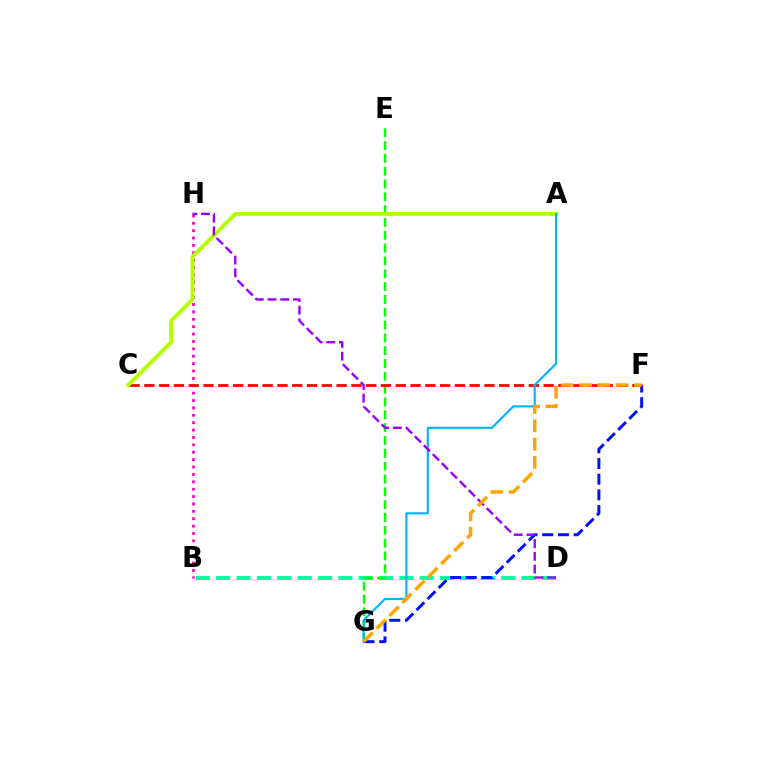{('B', 'D'): [{'color': '#00ff9d', 'line_style': 'dashed', 'thickness': 2.77}], ('B', 'H'): [{'color': '#ff00bd', 'line_style': 'dotted', 'thickness': 2.01}], ('E', 'G'): [{'color': '#08ff00', 'line_style': 'dashed', 'thickness': 1.74}], ('F', 'G'): [{'color': '#0010ff', 'line_style': 'dashed', 'thickness': 2.13}, {'color': '#ffa500', 'line_style': 'dashed', 'thickness': 2.49}], ('C', 'F'): [{'color': '#ff0000', 'line_style': 'dashed', 'thickness': 2.01}], ('A', 'C'): [{'color': '#b3ff00', 'line_style': 'solid', 'thickness': 2.78}], ('A', 'G'): [{'color': '#00b5ff', 'line_style': 'solid', 'thickness': 1.54}], ('D', 'H'): [{'color': '#9b00ff', 'line_style': 'dashed', 'thickness': 1.73}]}